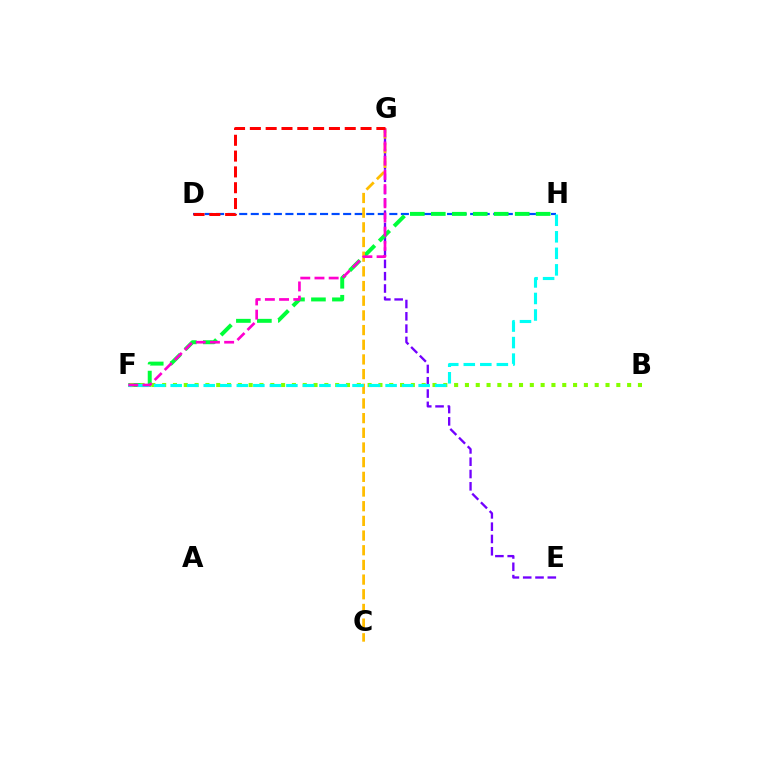{('E', 'G'): [{'color': '#7200ff', 'line_style': 'dashed', 'thickness': 1.67}], ('D', 'H'): [{'color': '#004bff', 'line_style': 'dashed', 'thickness': 1.57}], ('F', 'H'): [{'color': '#00ff39', 'line_style': 'dashed', 'thickness': 2.85}, {'color': '#00fff6', 'line_style': 'dashed', 'thickness': 2.25}], ('B', 'F'): [{'color': '#84ff00', 'line_style': 'dotted', 'thickness': 2.94}], ('C', 'G'): [{'color': '#ffbd00', 'line_style': 'dashed', 'thickness': 1.99}], ('F', 'G'): [{'color': '#ff00cf', 'line_style': 'dashed', 'thickness': 1.93}], ('D', 'G'): [{'color': '#ff0000', 'line_style': 'dashed', 'thickness': 2.15}]}